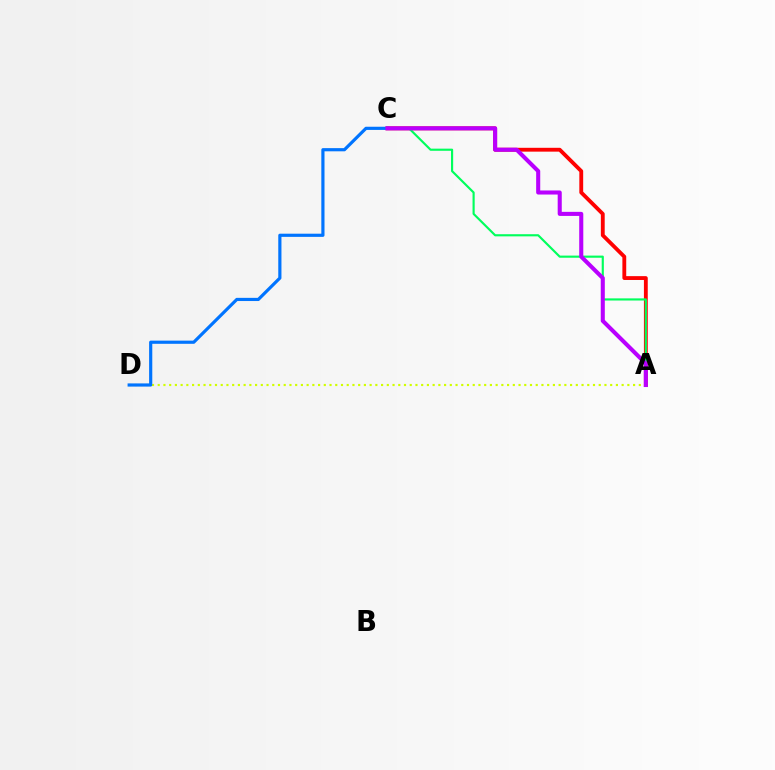{('A', 'C'): [{'color': '#ff0000', 'line_style': 'solid', 'thickness': 2.77}, {'color': '#00ff5c', 'line_style': 'solid', 'thickness': 1.55}, {'color': '#b900ff', 'line_style': 'solid', 'thickness': 2.93}], ('A', 'D'): [{'color': '#d1ff00', 'line_style': 'dotted', 'thickness': 1.56}], ('C', 'D'): [{'color': '#0074ff', 'line_style': 'solid', 'thickness': 2.29}]}